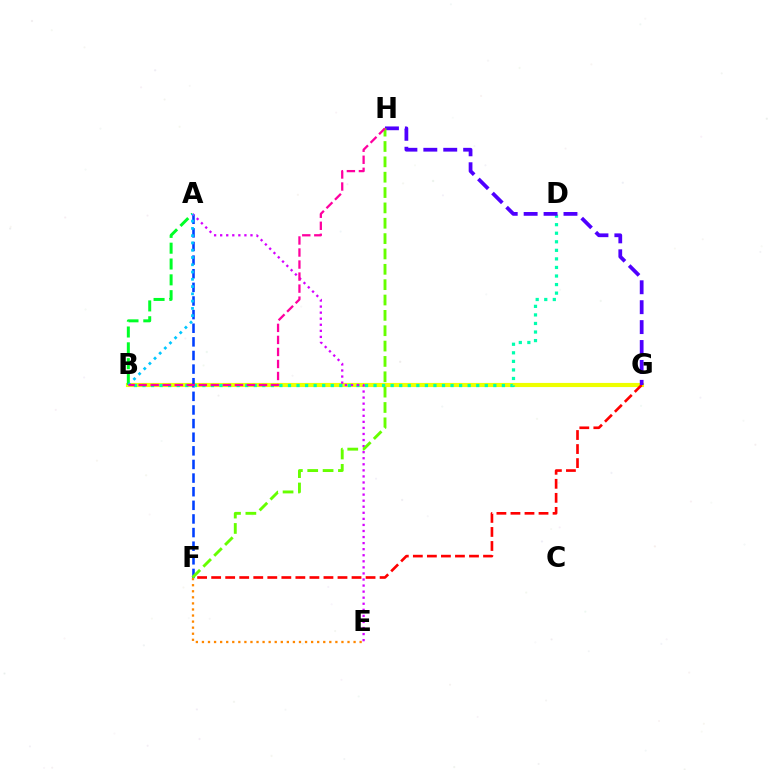{('B', 'G'): [{'color': '#eeff00', 'line_style': 'solid', 'thickness': 2.97}], ('F', 'G'): [{'color': '#ff0000', 'line_style': 'dashed', 'thickness': 1.91}], ('A', 'B'): [{'color': '#00ff27', 'line_style': 'dashed', 'thickness': 2.15}, {'color': '#00c7ff', 'line_style': 'dotted', 'thickness': 1.98}], ('A', 'F'): [{'color': '#003fff', 'line_style': 'dashed', 'thickness': 1.85}], ('E', 'F'): [{'color': '#ff8800', 'line_style': 'dotted', 'thickness': 1.65}], ('B', 'D'): [{'color': '#00ffaf', 'line_style': 'dotted', 'thickness': 2.32}], ('A', 'E'): [{'color': '#d600ff', 'line_style': 'dotted', 'thickness': 1.65}], ('G', 'H'): [{'color': '#4f00ff', 'line_style': 'dashed', 'thickness': 2.71}], ('F', 'H'): [{'color': '#66ff00', 'line_style': 'dashed', 'thickness': 2.09}], ('B', 'H'): [{'color': '#ff00a0', 'line_style': 'dashed', 'thickness': 1.63}]}